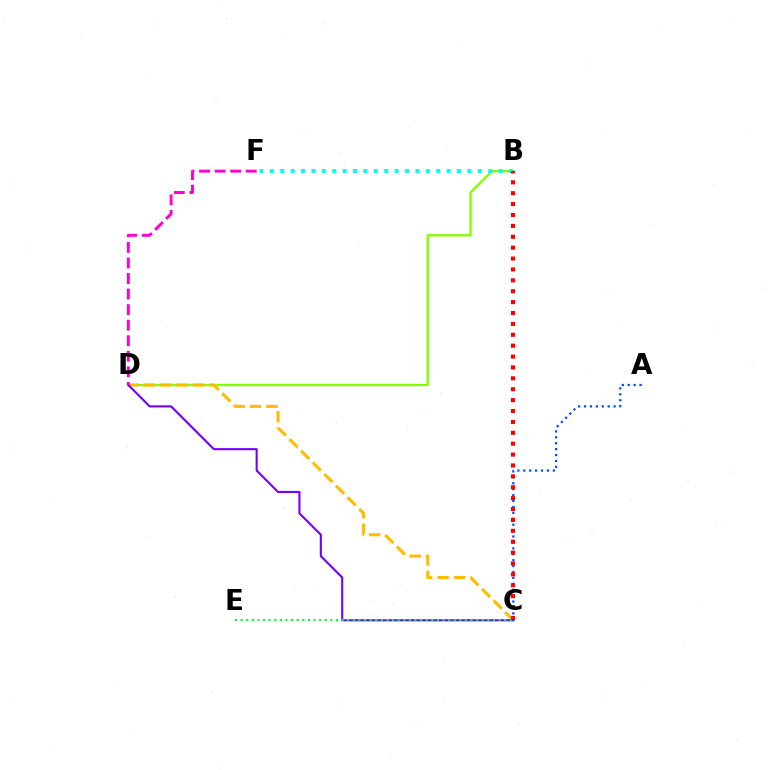{('B', 'D'): [{'color': '#84ff00', 'line_style': 'solid', 'thickness': 1.7}], ('C', 'D'): [{'color': '#ffbd00', 'line_style': 'dashed', 'thickness': 2.23}, {'color': '#7200ff', 'line_style': 'solid', 'thickness': 1.51}], ('B', 'F'): [{'color': '#00fff6', 'line_style': 'dotted', 'thickness': 2.83}], ('A', 'C'): [{'color': '#004bff', 'line_style': 'dotted', 'thickness': 1.61}], ('C', 'E'): [{'color': '#00ff39', 'line_style': 'dotted', 'thickness': 1.52}], ('D', 'F'): [{'color': '#ff00cf', 'line_style': 'dashed', 'thickness': 2.11}], ('B', 'C'): [{'color': '#ff0000', 'line_style': 'dotted', 'thickness': 2.96}]}